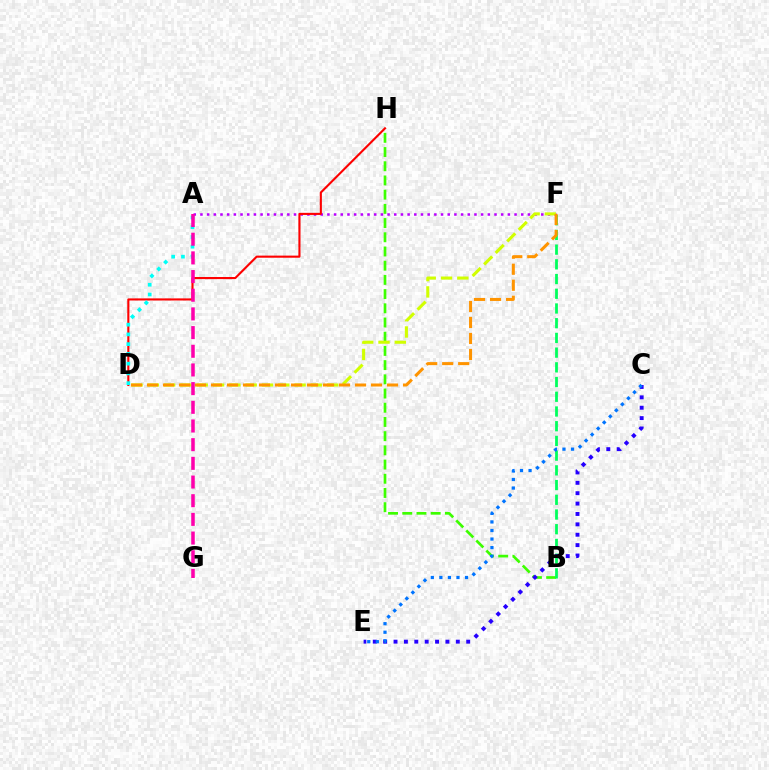{('B', 'H'): [{'color': '#3dff00', 'line_style': 'dashed', 'thickness': 1.93}], ('A', 'F'): [{'color': '#b900ff', 'line_style': 'dotted', 'thickness': 1.82}], ('D', 'F'): [{'color': '#d1ff00', 'line_style': 'dashed', 'thickness': 2.22}, {'color': '#ff9400', 'line_style': 'dashed', 'thickness': 2.17}], ('B', 'F'): [{'color': '#00ff5c', 'line_style': 'dashed', 'thickness': 2.0}], ('D', 'H'): [{'color': '#ff0000', 'line_style': 'solid', 'thickness': 1.52}], ('A', 'D'): [{'color': '#00fff6', 'line_style': 'dotted', 'thickness': 2.65}], ('C', 'E'): [{'color': '#2500ff', 'line_style': 'dotted', 'thickness': 2.82}, {'color': '#0074ff', 'line_style': 'dotted', 'thickness': 2.32}], ('A', 'G'): [{'color': '#ff00ac', 'line_style': 'dashed', 'thickness': 2.54}]}